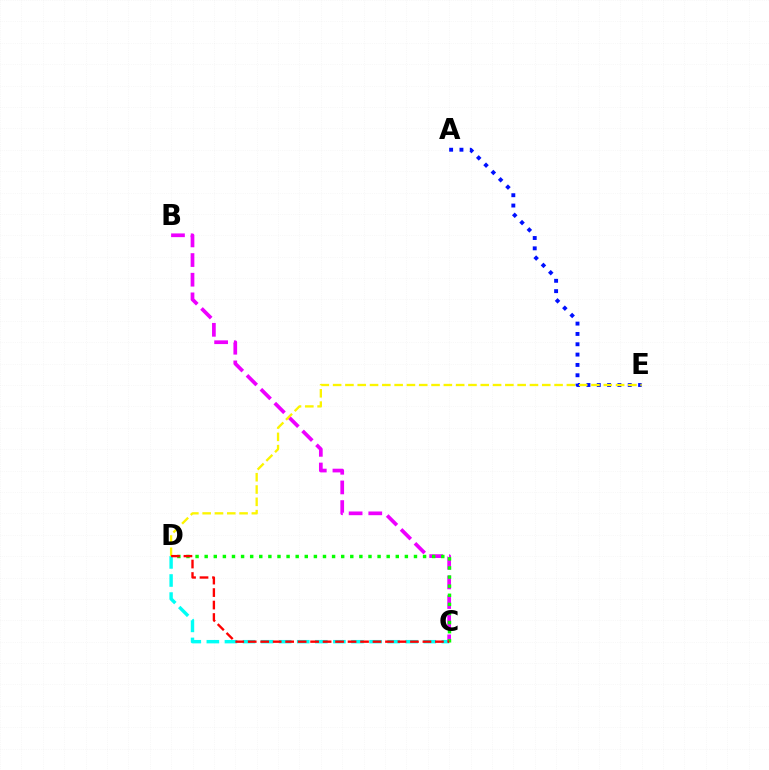{('C', 'D'): [{'color': '#00fff6', 'line_style': 'dashed', 'thickness': 2.46}, {'color': '#08ff00', 'line_style': 'dotted', 'thickness': 2.47}, {'color': '#ff0000', 'line_style': 'dashed', 'thickness': 1.7}], ('A', 'E'): [{'color': '#0010ff', 'line_style': 'dotted', 'thickness': 2.81}], ('B', 'C'): [{'color': '#ee00ff', 'line_style': 'dashed', 'thickness': 2.67}], ('D', 'E'): [{'color': '#fcf500', 'line_style': 'dashed', 'thickness': 1.67}]}